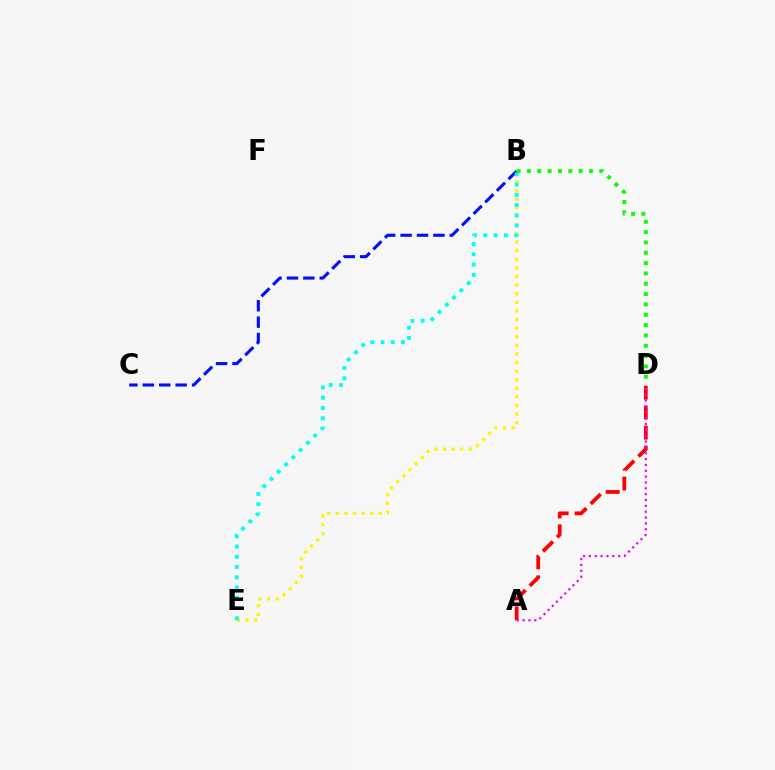{('A', 'D'): [{'color': '#ff0000', 'line_style': 'dashed', 'thickness': 2.71}, {'color': '#ee00ff', 'line_style': 'dotted', 'thickness': 1.59}], ('B', 'E'): [{'color': '#fcf500', 'line_style': 'dotted', 'thickness': 2.34}, {'color': '#00fff6', 'line_style': 'dotted', 'thickness': 2.79}], ('B', 'C'): [{'color': '#0010ff', 'line_style': 'dashed', 'thickness': 2.23}], ('B', 'D'): [{'color': '#08ff00', 'line_style': 'dotted', 'thickness': 2.81}]}